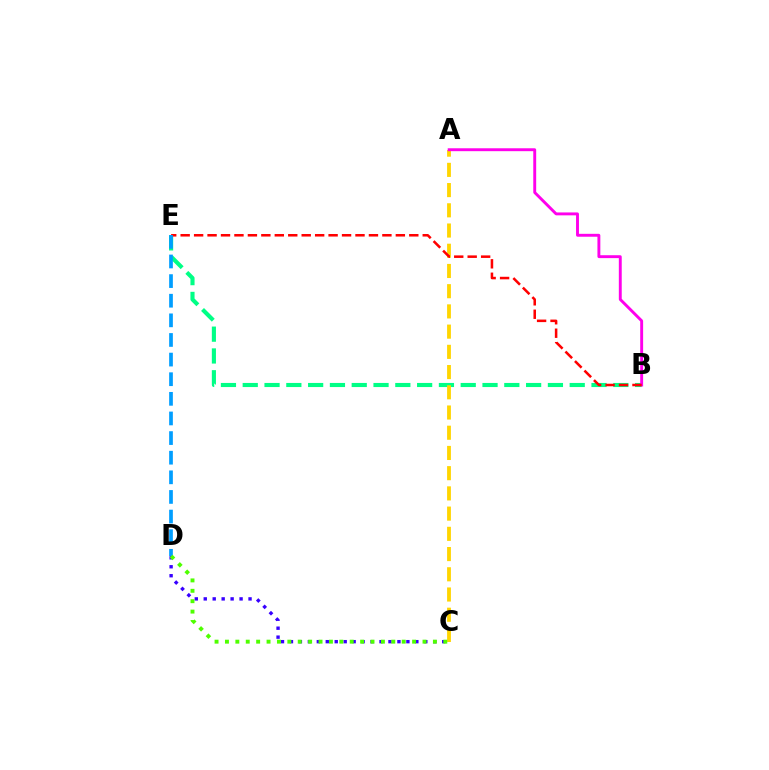{('B', 'E'): [{'color': '#00ff86', 'line_style': 'dashed', 'thickness': 2.96}, {'color': '#ff0000', 'line_style': 'dashed', 'thickness': 1.83}], ('A', 'C'): [{'color': '#ffd500', 'line_style': 'dashed', 'thickness': 2.75}], ('A', 'B'): [{'color': '#ff00ed', 'line_style': 'solid', 'thickness': 2.09}], ('D', 'E'): [{'color': '#009eff', 'line_style': 'dashed', 'thickness': 2.67}], ('C', 'D'): [{'color': '#3700ff', 'line_style': 'dotted', 'thickness': 2.43}, {'color': '#4fff00', 'line_style': 'dotted', 'thickness': 2.83}]}